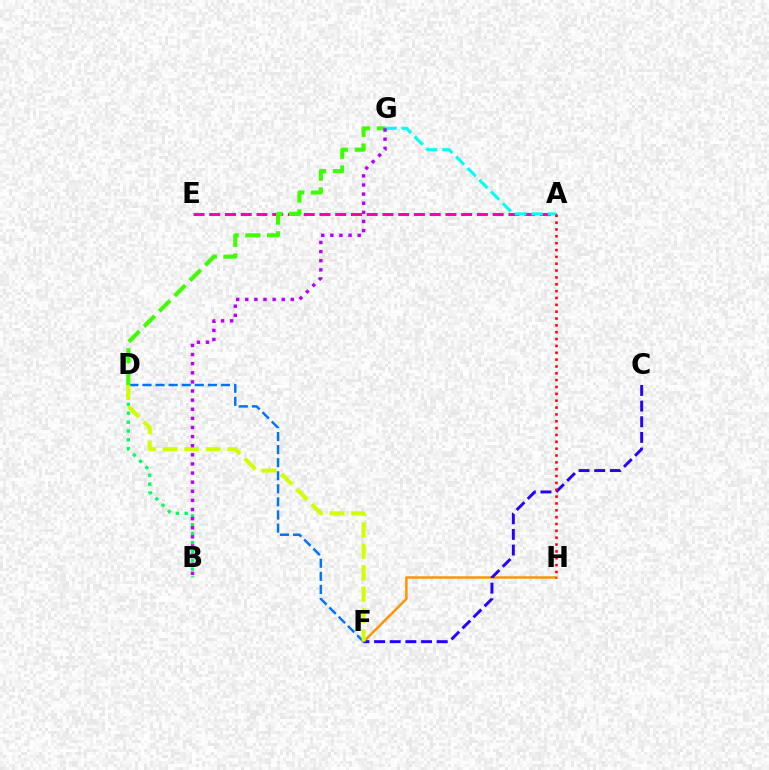{('A', 'E'): [{'color': '#ff00ac', 'line_style': 'dashed', 'thickness': 2.14}], ('F', 'H'): [{'color': '#ff9400', 'line_style': 'solid', 'thickness': 1.78}], ('D', 'F'): [{'color': '#0074ff', 'line_style': 'dashed', 'thickness': 1.78}, {'color': '#d1ff00', 'line_style': 'dashed', 'thickness': 2.92}], ('C', 'F'): [{'color': '#2500ff', 'line_style': 'dashed', 'thickness': 2.13}], ('A', 'G'): [{'color': '#00fff6', 'line_style': 'dashed', 'thickness': 2.25}], ('A', 'H'): [{'color': '#ff0000', 'line_style': 'dotted', 'thickness': 1.86}], ('D', 'G'): [{'color': '#3dff00', 'line_style': 'dashed', 'thickness': 2.94}], ('B', 'D'): [{'color': '#00ff5c', 'line_style': 'dotted', 'thickness': 2.41}], ('B', 'G'): [{'color': '#b900ff', 'line_style': 'dotted', 'thickness': 2.48}]}